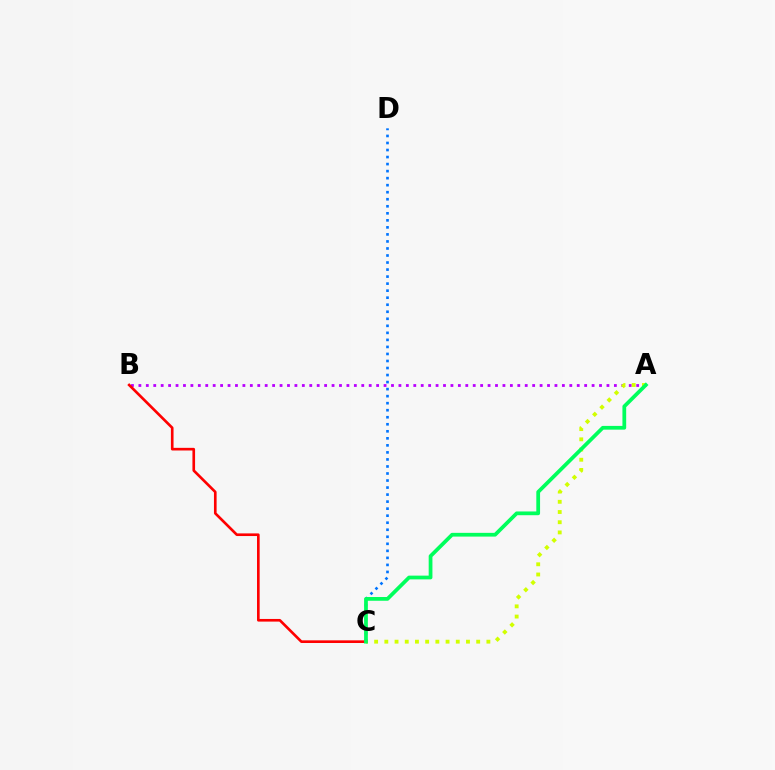{('A', 'B'): [{'color': '#b900ff', 'line_style': 'dotted', 'thickness': 2.02}], ('C', 'D'): [{'color': '#0074ff', 'line_style': 'dotted', 'thickness': 1.91}], ('A', 'C'): [{'color': '#d1ff00', 'line_style': 'dotted', 'thickness': 2.77}, {'color': '#00ff5c', 'line_style': 'solid', 'thickness': 2.7}], ('B', 'C'): [{'color': '#ff0000', 'line_style': 'solid', 'thickness': 1.9}]}